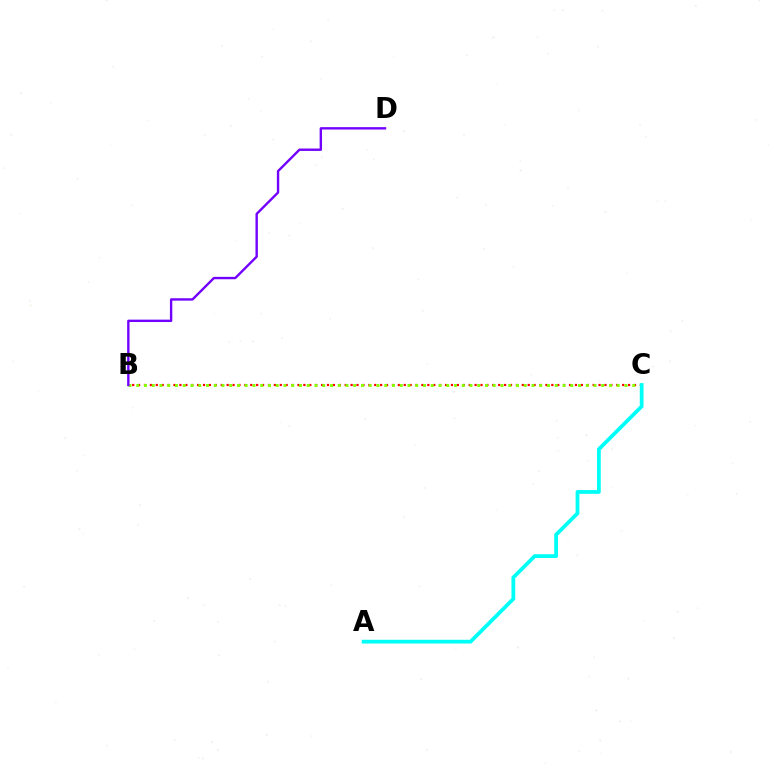{('B', 'C'): [{'color': '#ff0000', 'line_style': 'dotted', 'thickness': 1.6}, {'color': '#84ff00', 'line_style': 'dotted', 'thickness': 2.11}], ('A', 'C'): [{'color': '#00fff6', 'line_style': 'solid', 'thickness': 2.72}], ('B', 'D'): [{'color': '#7200ff', 'line_style': 'solid', 'thickness': 1.71}]}